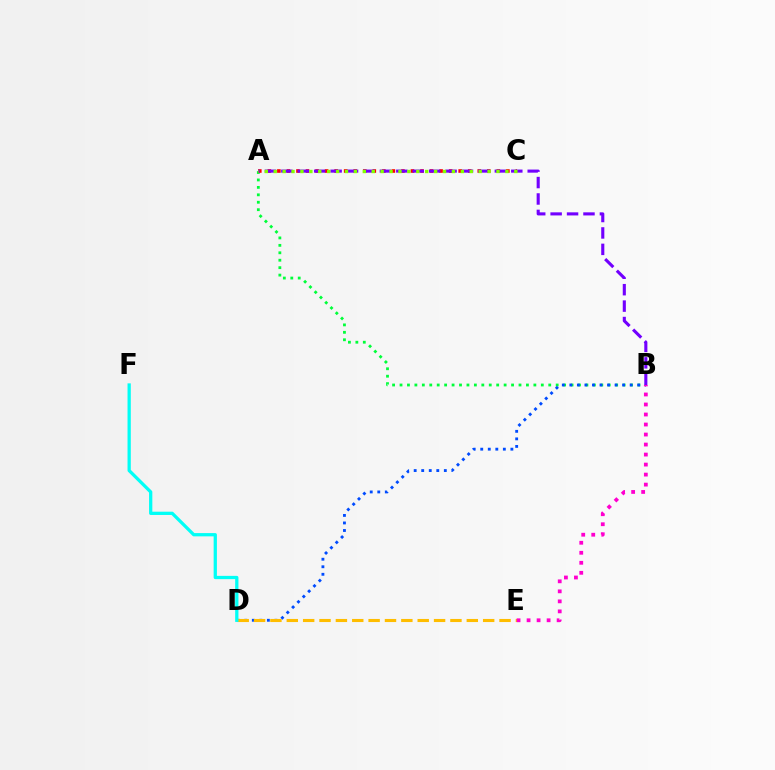{('A', 'B'): [{'color': '#00ff39', 'line_style': 'dotted', 'thickness': 2.02}, {'color': '#7200ff', 'line_style': 'dashed', 'thickness': 2.23}], ('B', 'D'): [{'color': '#004bff', 'line_style': 'dotted', 'thickness': 2.05}], ('D', 'E'): [{'color': '#ffbd00', 'line_style': 'dashed', 'thickness': 2.22}], ('A', 'C'): [{'color': '#ff0000', 'line_style': 'dotted', 'thickness': 2.59}, {'color': '#84ff00', 'line_style': 'dotted', 'thickness': 2.42}], ('D', 'F'): [{'color': '#00fff6', 'line_style': 'solid', 'thickness': 2.35}], ('B', 'E'): [{'color': '#ff00cf', 'line_style': 'dotted', 'thickness': 2.72}]}